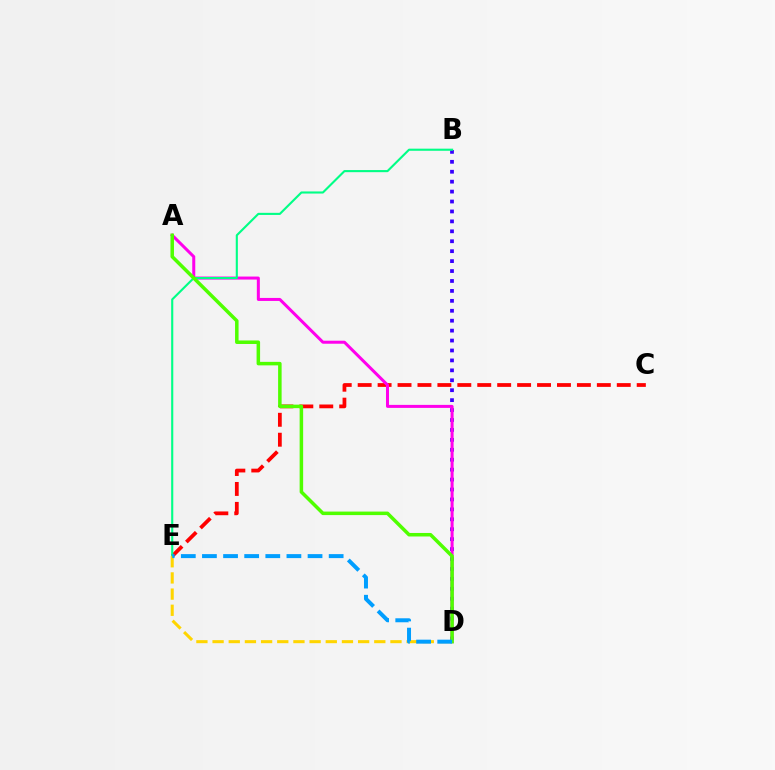{('C', 'E'): [{'color': '#ff0000', 'line_style': 'dashed', 'thickness': 2.71}], ('B', 'D'): [{'color': '#3700ff', 'line_style': 'dotted', 'thickness': 2.7}], ('A', 'D'): [{'color': '#ff00ed', 'line_style': 'solid', 'thickness': 2.17}, {'color': '#4fff00', 'line_style': 'solid', 'thickness': 2.53}], ('B', 'E'): [{'color': '#00ff86', 'line_style': 'solid', 'thickness': 1.52}], ('D', 'E'): [{'color': '#ffd500', 'line_style': 'dashed', 'thickness': 2.2}, {'color': '#009eff', 'line_style': 'dashed', 'thickness': 2.87}]}